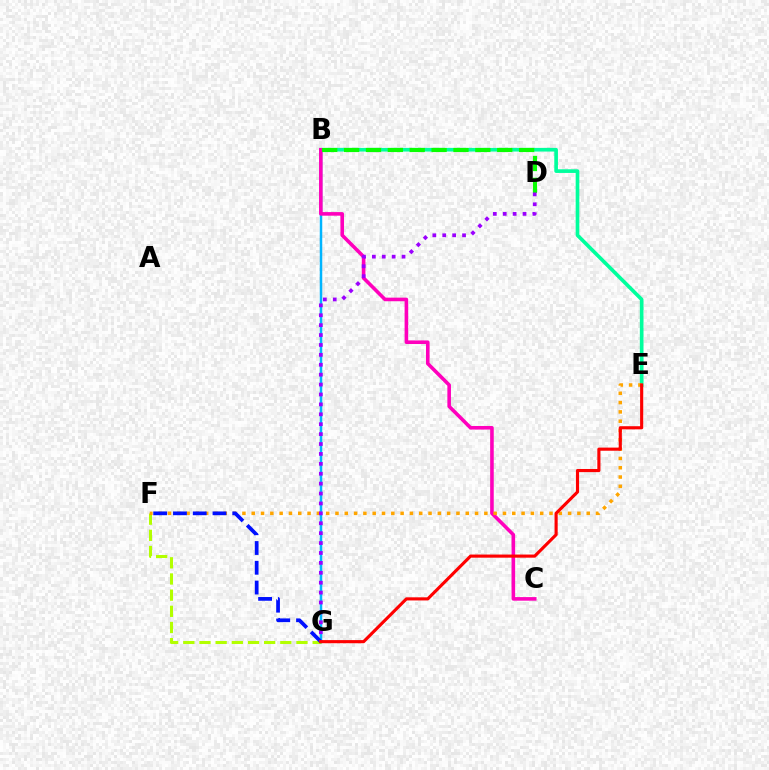{('F', 'G'): [{'color': '#b3ff00', 'line_style': 'dashed', 'thickness': 2.2}, {'color': '#0010ff', 'line_style': 'dashed', 'thickness': 2.69}], ('B', 'G'): [{'color': '#00b5ff', 'line_style': 'solid', 'thickness': 1.8}], ('B', 'E'): [{'color': '#00ff9d', 'line_style': 'solid', 'thickness': 2.63}], ('B', 'C'): [{'color': '#ff00bd', 'line_style': 'solid', 'thickness': 2.59}], ('E', 'F'): [{'color': '#ffa500', 'line_style': 'dotted', 'thickness': 2.53}], ('B', 'D'): [{'color': '#08ff00', 'line_style': 'dashed', 'thickness': 2.97}], ('D', 'G'): [{'color': '#9b00ff', 'line_style': 'dotted', 'thickness': 2.69}], ('E', 'G'): [{'color': '#ff0000', 'line_style': 'solid', 'thickness': 2.25}]}